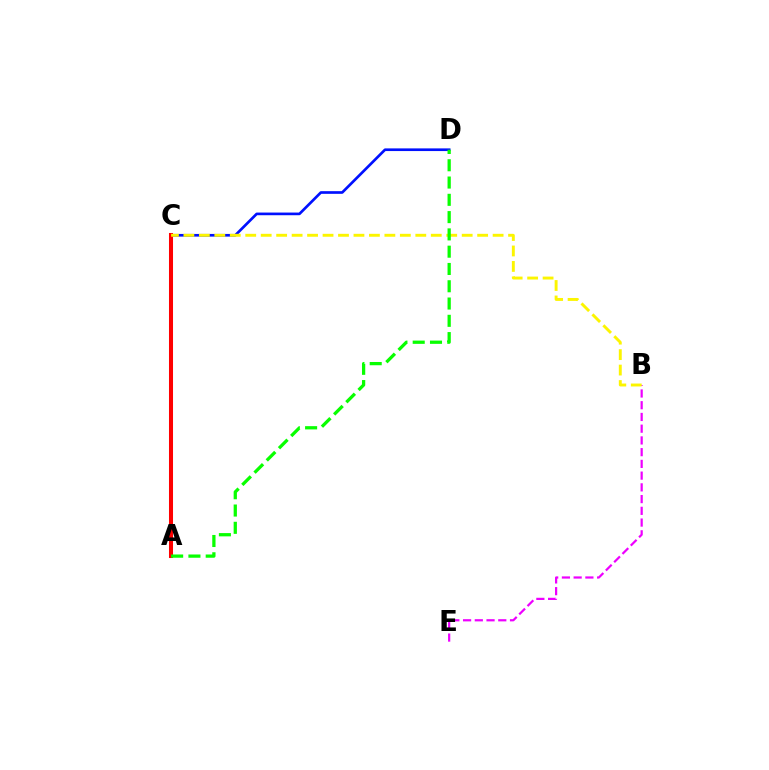{('B', 'E'): [{'color': '#ee00ff', 'line_style': 'dashed', 'thickness': 1.59}], ('C', 'D'): [{'color': '#0010ff', 'line_style': 'solid', 'thickness': 1.92}], ('A', 'C'): [{'color': '#00fff6', 'line_style': 'dashed', 'thickness': 1.57}, {'color': '#ff0000', 'line_style': 'solid', 'thickness': 2.91}], ('B', 'C'): [{'color': '#fcf500', 'line_style': 'dashed', 'thickness': 2.1}], ('A', 'D'): [{'color': '#08ff00', 'line_style': 'dashed', 'thickness': 2.35}]}